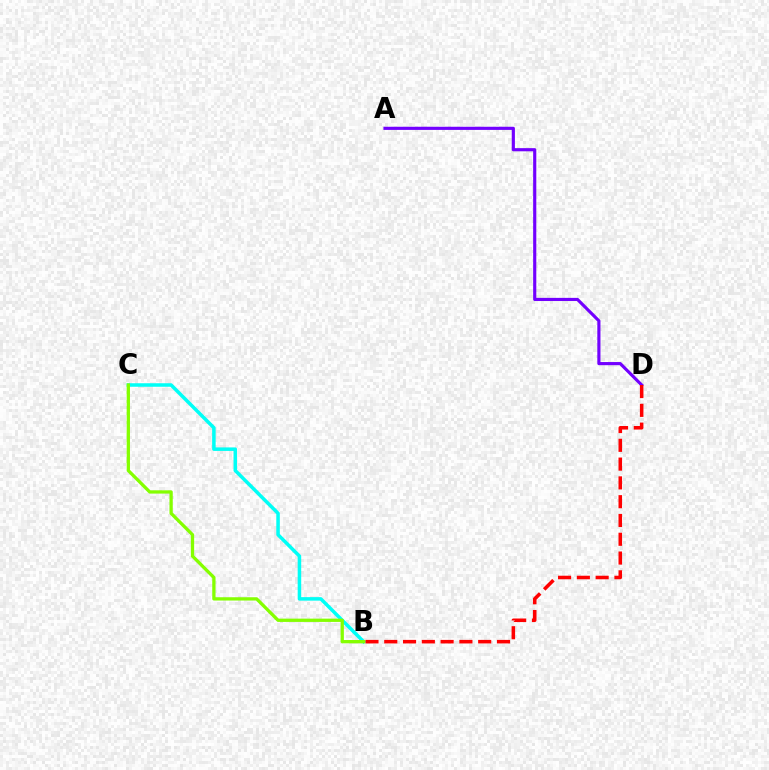{('A', 'D'): [{'color': '#7200ff', 'line_style': 'solid', 'thickness': 2.27}], ('B', 'C'): [{'color': '#00fff6', 'line_style': 'solid', 'thickness': 2.53}, {'color': '#84ff00', 'line_style': 'solid', 'thickness': 2.37}], ('B', 'D'): [{'color': '#ff0000', 'line_style': 'dashed', 'thickness': 2.55}]}